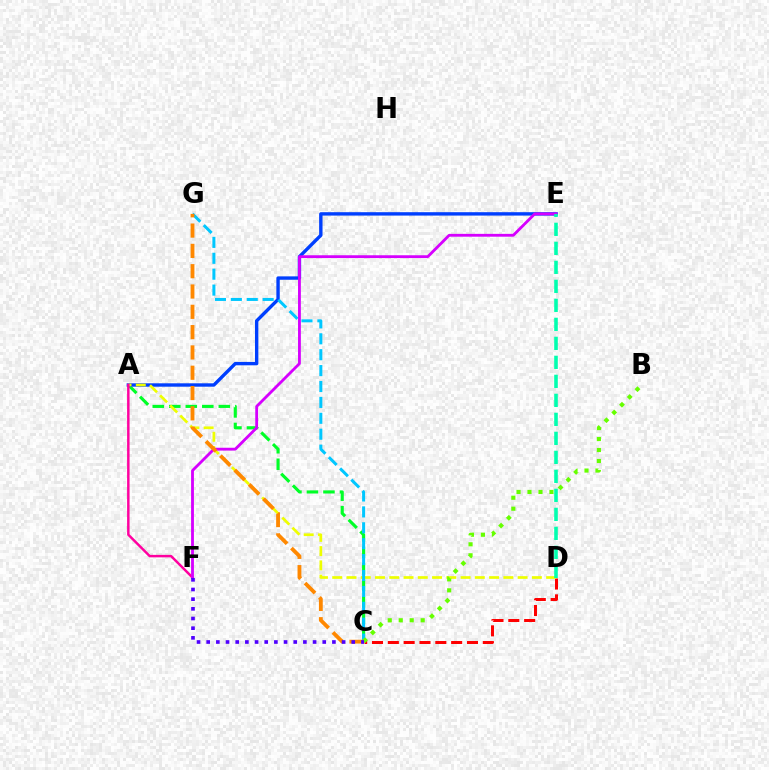{('C', 'D'): [{'color': '#ff0000', 'line_style': 'dashed', 'thickness': 2.15}], ('A', 'C'): [{'color': '#00ff27', 'line_style': 'dashed', 'thickness': 2.24}], ('A', 'E'): [{'color': '#003fff', 'line_style': 'solid', 'thickness': 2.44}], ('A', 'D'): [{'color': '#eeff00', 'line_style': 'dashed', 'thickness': 1.94}], ('A', 'F'): [{'color': '#ff00a0', 'line_style': 'solid', 'thickness': 1.78}], ('C', 'G'): [{'color': '#00c7ff', 'line_style': 'dashed', 'thickness': 2.16}, {'color': '#ff8800', 'line_style': 'dashed', 'thickness': 2.76}], ('E', 'F'): [{'color': '#d600ff', 'line_style': 'solid', 'thickness': 2.04}], ('B', 'C'): [{'color': '#66ff00', 'line_style': 'dotted', 'thickness': 2.98}], ('D', 'E'): [{'color': '#00ffaf', 'line_style': 'dashed', 'thickness': 2.58}], ('C', 'F'): [{'color': '#4f00ff', 'line_style': 'dotted', 'thickness': 2.63}]}